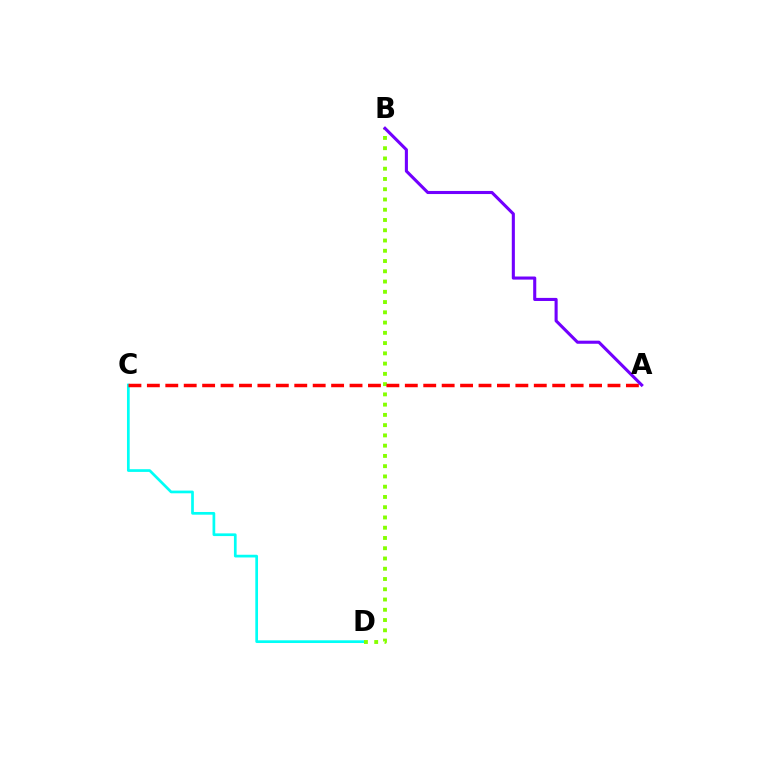{('C', 'D'): [{'color': '#00fff6', 'line_style': 'solid', 'thickness': 1.95}], ('B', 'D'): [{'color': '#84ff00', 'line_style': 'dotted', 'thickness': 2.79}], ('A', 'C'): [{'color': '#ff0000', 'line_style': 'dashed', 'thickness': 2.5}], ('A', 'B'): [{'color': '#7200ff', 'line_style': 'solid', 'thickness': 2.22}]}